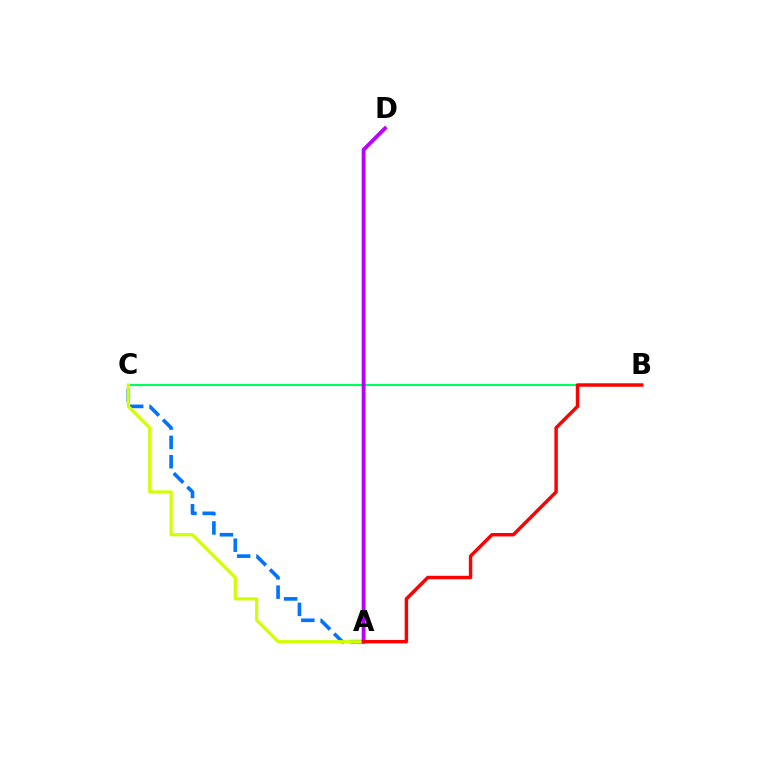{('B', 'C'): [{'color': '#00ff5c', 'line_style': 'solid', 'thickness': 1.55}], ('A', 'C'): [{'color': '#0074ff', 'line_style': 'dashed', 'thickness': 2.62}, {'color': '#d1ff00', 'line_style': 'solid', 'thickness': 2.26}], ('A', 'D'): [{'color': '#b900ff', 'line_style': 'solid', 'thickness': 2.77}], ('A', 'B'): [{'color': '#ff0000', 'line_style': 'solid', 'thickness': 2.48}]}